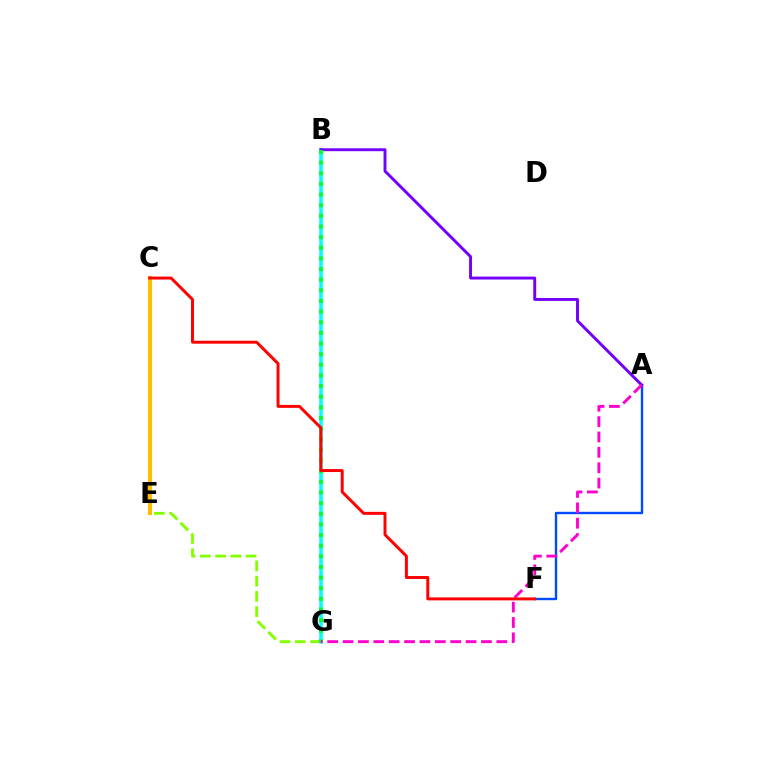{('E', 'G'): [{'color': '#84ff00', 'line_style': 'dashed', 'thickness': 2.07}], ('B', 'G'): [{'color': '#00fff6', 'line_style': 'solid', 'thickness': 2.52}, {'color': '#00ff39', 'line_style': 'dotted', 'thickness': 2.89}], ('A', 'F'): [{'color': '#004bff', 'line_style': 'solid', 'thickness': 1.72}], ('A', 'B'): [{'color': '#7200ff', 'line_style': 'solid', 'thickness': 2.1}], ('A', 'G'): [{'color': '#ff00cf', 'line_style': 'dashed', 'thickness': 2.09}], ('C', 'E'): [{'color': '#ffbd00', 'line_style': 'solid', 'thickness': 2.98}], ('C', 'F'): [{'color': '#ff0000', 'line_style': 'solid', 'thickness': 2.13}]}